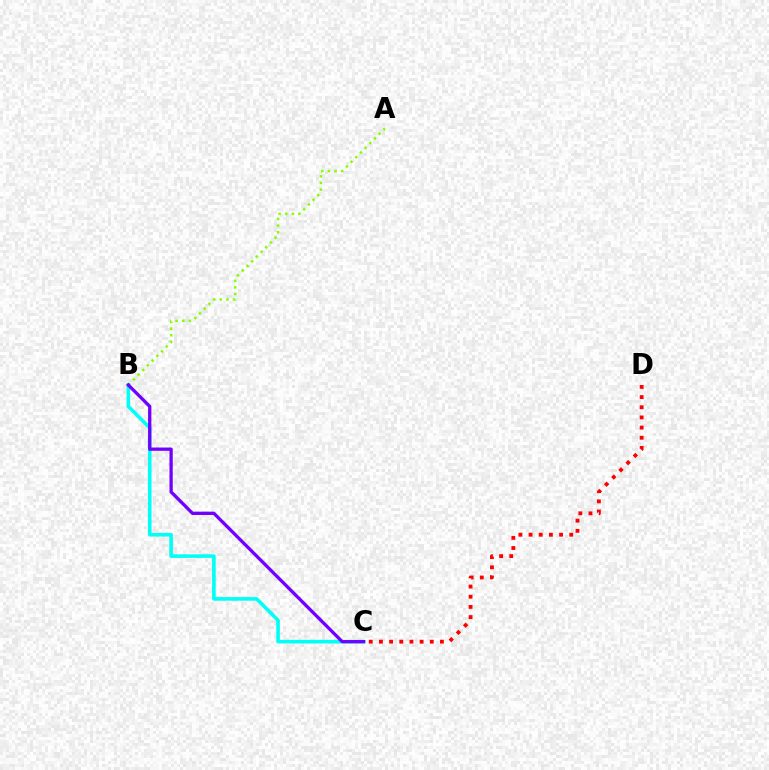{('A', 'B'): [{'color': '#84ff00', 'line_style': 'dotted', 'thickness': 1.8}], ('B', 'C'): [{'color': '#00fff6', 'line_style': 'solid', 'thickness': 2.58}, {'color': '#7200ff', 'line_style': 'solid', 'thickness': 2.37}], ('C', 'D'): [{'color': '#ff0000', 'line_style': 'dotted', 'thickness': 2.76}]}